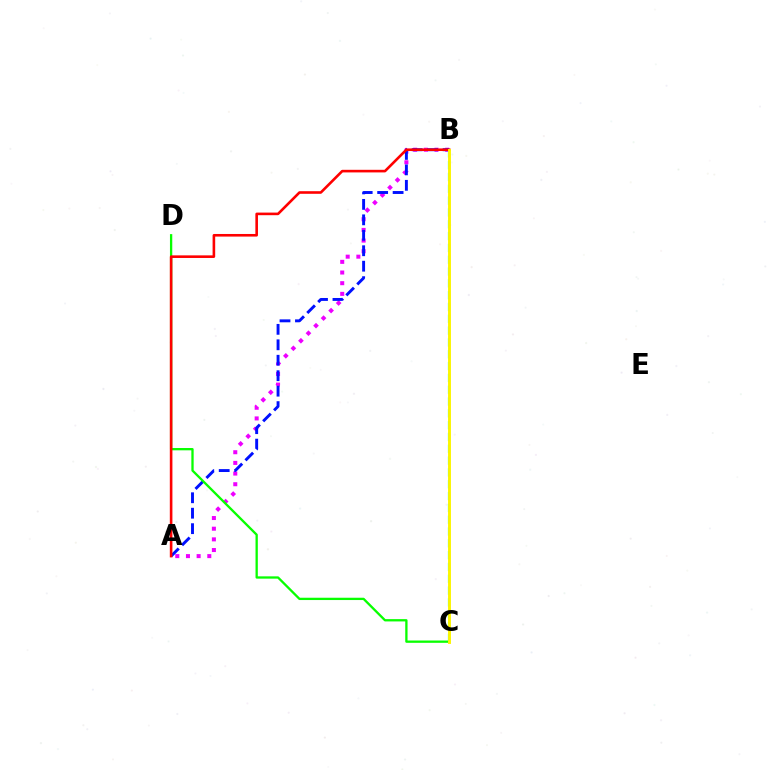{('A', 'B'): [{'color': '#ee00ff', 'line_style': 'dotted', 'thickness': 2.9}, {'color': '#0010ff', 'line_style': 'dashed', 'thickness': 2.1}, {'color': '#ff0000', 'line_style': 'solid', 'thickness': 1.88}], ('B', 'C'): [{'color': '#00fff6', 'line_style': 'dashed', 'thickness': 1.61}, {'color': '#fcf500', 'line_style': 'solid', 'thickness': 2.1}], ('C', 'D'): [{'color': '#08ff00', 'line_style': 'solid', 'thickness': 1.66}]}